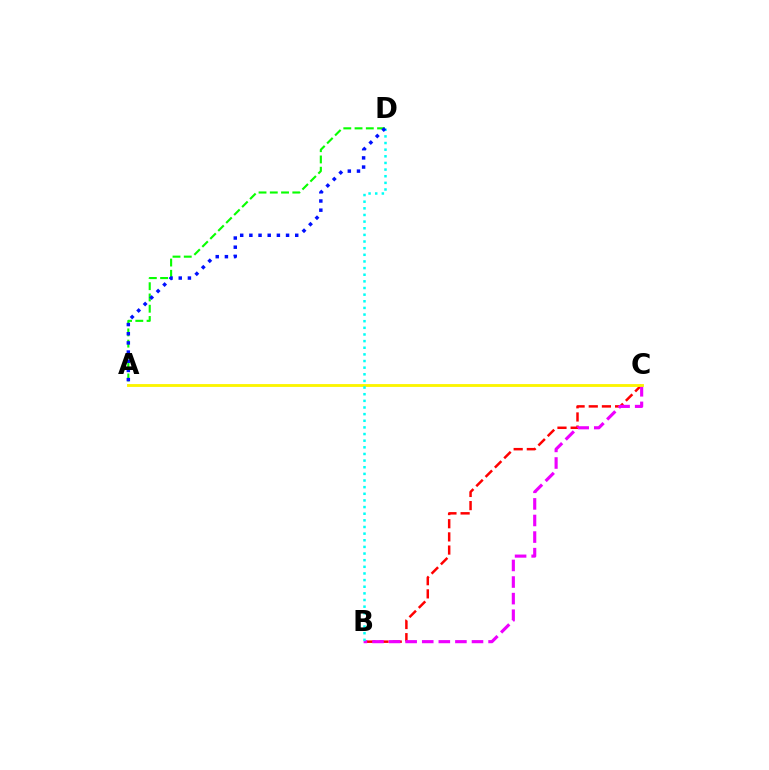{('B', 'C'): [{'color': '#ff0000', 'line_style': 'dashed', 'thickness': 1.79}, {'color': '#ee00ff', 'line_style': 'dashed', 'thickness': 2.25}], ('A', 'D'): [{'color': '#08ff00', 'line_style': 'dashed', 'thickness': 1.53}, {'color': '#0010ff', 'line_style': 'dotted', 'thickness': 2.49}], ('A', 'C'): [{'color': '#fcf500', 'line_style': 'solid', 'thickness': 2.05}], ('B', 'D'): [{'color': '#00fff6', 'line_style': 'dotted', 'thickness': 1.8}]}